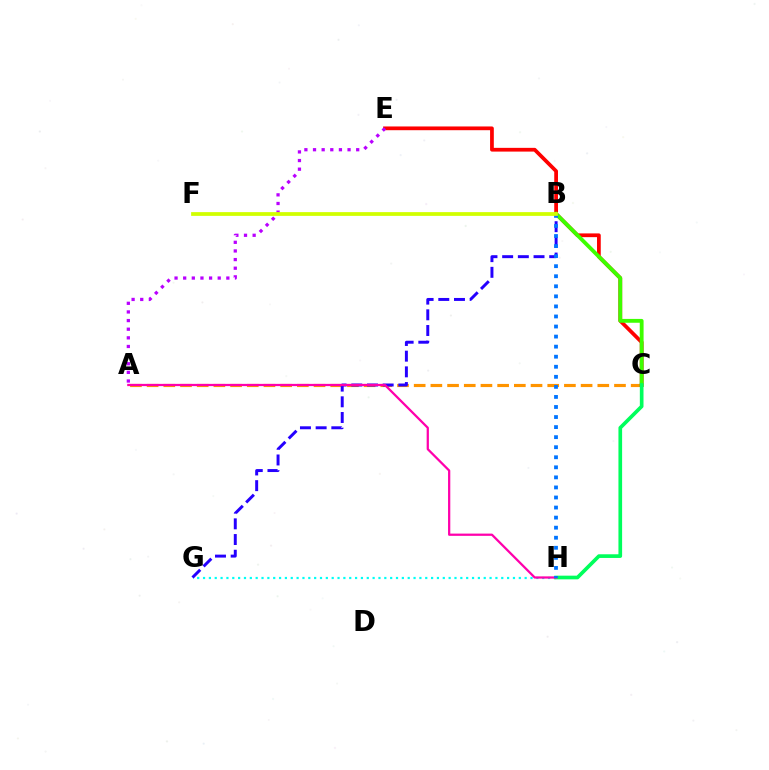{('A', 'C'): [{'color': '#ff9400', 'line_style': 'dashed', 'thickness': 2.27}], ('C', 'E'): [{'color': '#ff0000', 'line_style': 'solid', 'thickness': 2.69}], ('G', 'H'): [{'color': '#00fff6', 'line_style': 'dotted', 'thickness': 1.59}], ('B', 'C'): [{'color': '#3dff00', 'line_style': 'solid', 'thickness': 2.76}], ('C', 'H'): [{'color': '#00ff5c', 'line_style': 'solid', 'thickness': 2.64}], ('B', 'G'): [{'color': '#2500ff', 'line_style': 'dashed', 'thickness': 2.13}], ('A', 'H'): [{'color': '#ff00ac', 'line_style': 'solid', 'thickness': 1.62}], ('B', 'H'): [{'color': '#0074ff', 'line_style': 'dotted', 'thickness': 2.73}], ('A', 'E'): [{'color': '#b900ff', 'line_style': 'dotted', 'thickness': 2.35}], ('B', 'F'): [{'color': '#d1ff00', 'line_style': 'solid', 'thickness': 2.7}]}